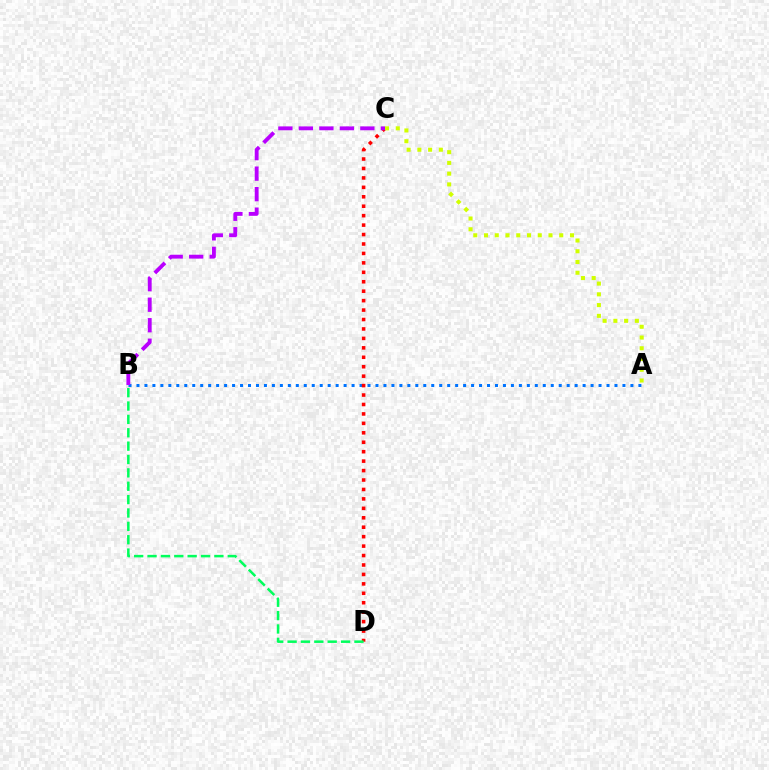{('A', 'B'): [{'color': '#0074ff', 'line_style': 'dotted', 'thickness': 2.16}], ('C', 'D'): [{'color': '#ff0000', 'line_style': 'dotted', 'thickness': 2.57}], ('B', 'C'): [{'color': '#b900ff', 'line_style': 'dashed', 'thickness': 2.78}], ('B', 'D'): [{'color': '#00ff5c', 'line_style': 'dashed', 'thickness': 1.82}], ('A', 'C'): [{'color': '#d1ff00', 'line_style': 'dotted', 'thickness': 2.92}]}